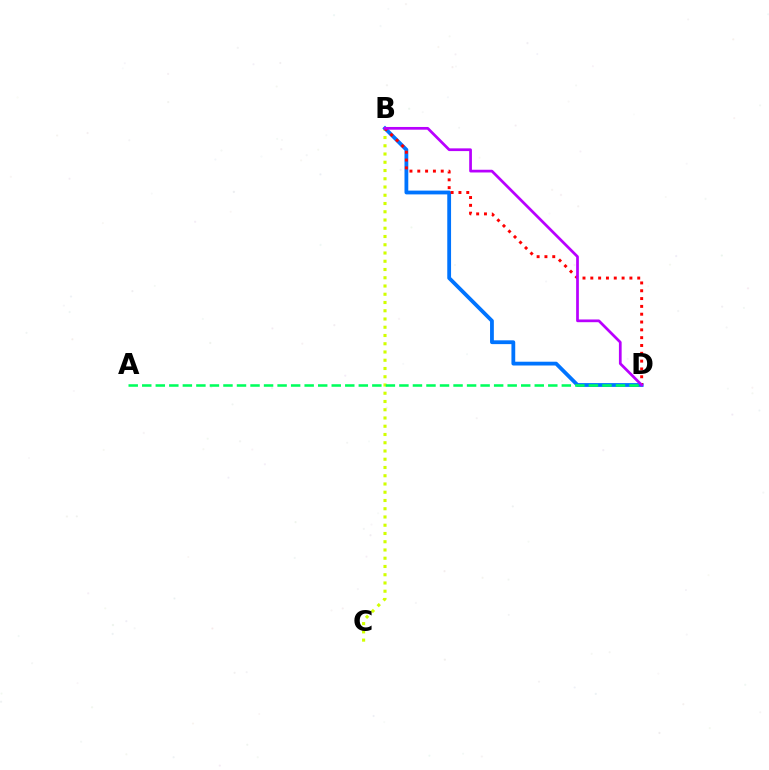{('B', 'C'): [{'color': '#d1ff00', 'line_style': 'dotted', 'thickness': 2.24}], ('B', 'D'): [{'color': '#0074ff', 'line_style': 'solid', 'thickness': 2.73}, {'color': '#ff0000', 'line_style': 'dotted', 'thickness': 2.12}, {'color': '#b900ff', 'line_style': 'solid', 'thickness': 1.96}], ('A', 'D'): [{'color': '#00ff5c', 'line_style': 'dashed', 'thickness': 1.84}]}